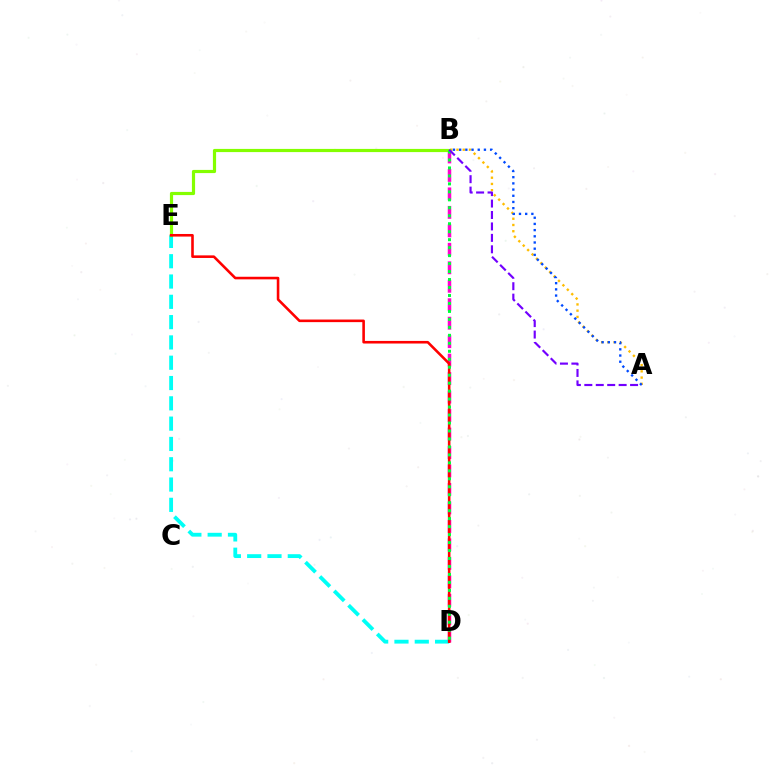{('A', 'B'): [{'color': '#ffbd00', 'line_style': 'dotted', 'thickness': 1.69}, {'color': '#004bff', 'line_style': 'dotted', 'thickness': 1.68}, {'color': '#7200ff', 'line_style': 'dashed', 'thickness': 1.55}], ('B', 'D'): [{'color': '#ff00cf', 'line_style': 'dashed', 'thickness': 2.51}, {'color': '#00ff39', 'line_style': 'dotted', 'thickness': 2.17}], ('D', 'E'): [{'color': '#00fff6', 'line_style': 'dashed', 'thickness': 2.76}, {'color': '#ff0000', 'line_style': 'solid', 'thickness': 1.87}], ('B', 'E'): [{'color': '#84ff00', 'line_style': 'solid', 'thickness': 2.29}]}